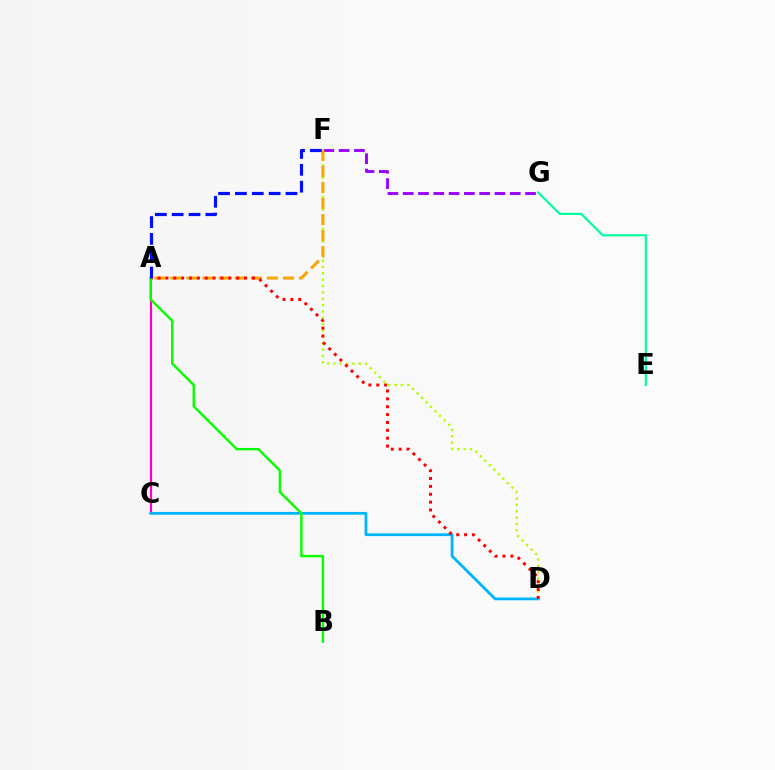{('A', 'C'): [{'color': '#ff00bd', 'line_style': 'solid', 'thickness': 1.57}], ('C', 'D'): [{'color': '#00b5ff', 'line_style': 'solid', 'thickness': 2.0}], ('D', 'F'): [{'color': '#b3ff00', 'line_style': 'dotted', 'thickness': 1.73}], ('F', 'G'): [{'color': '#9b00ff', 'line_style': 'dashed', 'thickness': 2.08}], ('A', 'F'): [{'color': '#ffa500', 'line_style': 'dashed', 'thickness': 2.18}, {'color': '#0010ff', 'line_style': 'dashed', 'thickness': 2.29}], ('A', 'D'): [{'color': '#ff0000', 'line_style': 'dotted', 'thickness': 2.14}], ('A', 'B'): [{'color': '#08ff00', 'line_style': 'solid', 'thickness': 1.75}], ('E', 'G'): [{'color': '#00ff9d', 'line_style': 'solid', 'thickness': 1.57}]}